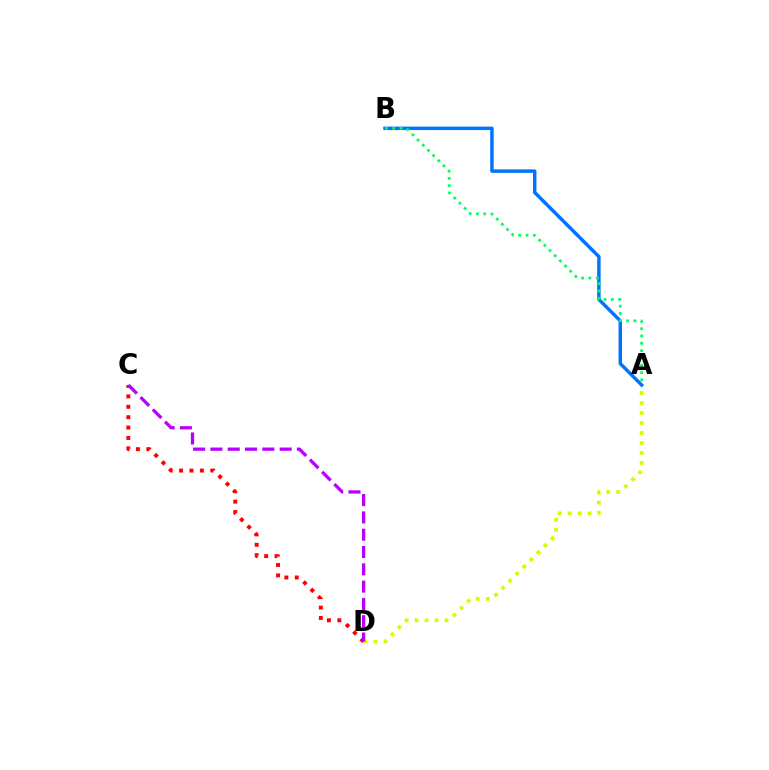{('C', 'D'): [{'color': '#ff0000', 'line_style': 'dotted', 'thickness': 2.83}, {'color': '#b900ff', 'line_style': 'dashed', 'thickness': 2.35}], ('A', 'B'): [{'color': '#0074ff', 'line_style': 'solid', 'thickness': 2.49}, {'color': '#00ff5c', 'line_style': 'dotted', 'thickness': 1.99}], ('A', 'D'): [{'color': '#d1ff00', 'line_style': 'dotted', 'thickness': 2.71}]}